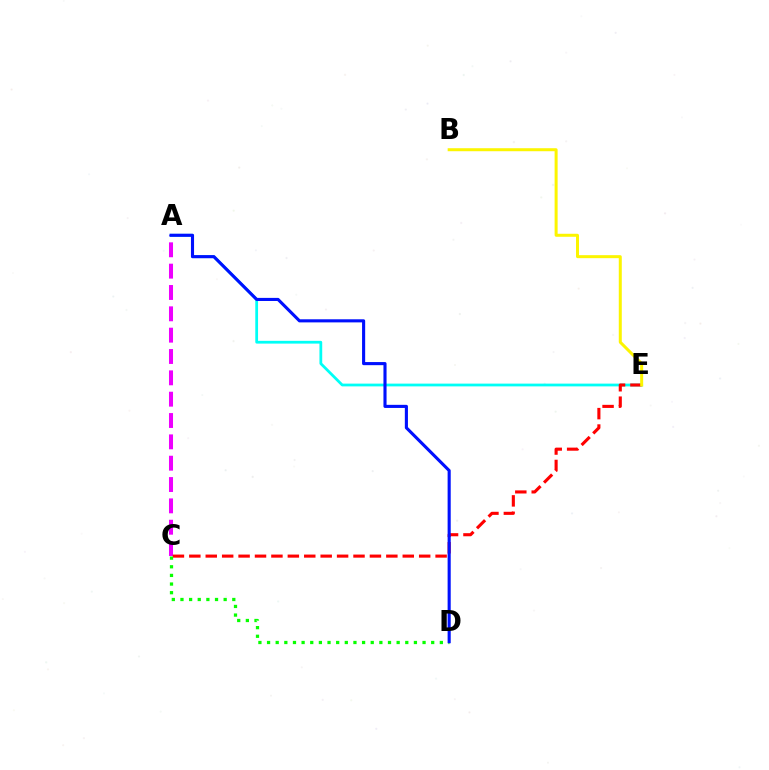{('A', 'C'): [{'color': '#ee00ff', 'line_style': 'dashed', 'thickness': 2.9}], ('A', 'E'): [{'color': '#00fff6', 'line_style': 'solid', 'thickness': 1.99}], ('C', 'E'): [{'color': '#ff0000', 'line_style': 'dashed', 'thickness': 2.23}], ('B', 'E'): [{'color': '#fcf500', 'line_style': 'solid', 'thickness': 2.16}], ('C', 'D'): [{'color': '#08ff00', 'line_style': 'dotted', 'thickness': 2.35}], ('A', 'D'): [{'color': '#0010ff', 'line_style': 'solid', 'thickness': 2.24}]}